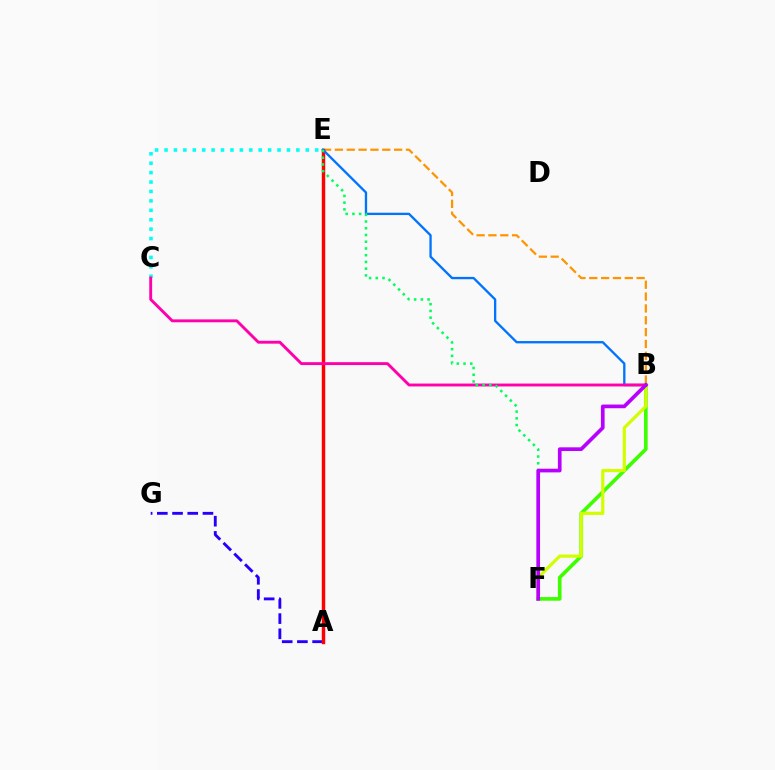{('A', 'G'): [{'color': '#2500ff', 'line_style': 'dashed', 'thickness': 2.07}], ('B', 'E'): [{'color': '#ff9400', 'line_style': 'dashed', 'thickness': 1.61}, {'color': '#0074ff', 'line_style': 'solid', 'thickness': 1.68}], ('A', 'E'): [{'color': '#ff0000', 'line_style': 'solid', 'thickness': 2.48}], ('B', 'F'): [{'color': '#3dff00', 'line_style': 'solid', 'thickness': 2.62}, {'color': '#d1ff00', 'line_style': 'solid', 'thickness': 2.3}, {'color': '#b900ff', 'line_style': 'solid', 'thickness': 2.65}], ('C', 'E'): [{'color': '#00fff6', 'line_style': 'dotted', 'thickness': 2.56}], ('B', 'C'): [{'color': '#ff00ac', 'line_style': 'solid', 'thickness': 2.08}], ('E', 'F'): [{'color': '#00ff5c', 'line_style': 'dotted', 'thickness': 1.83}]}